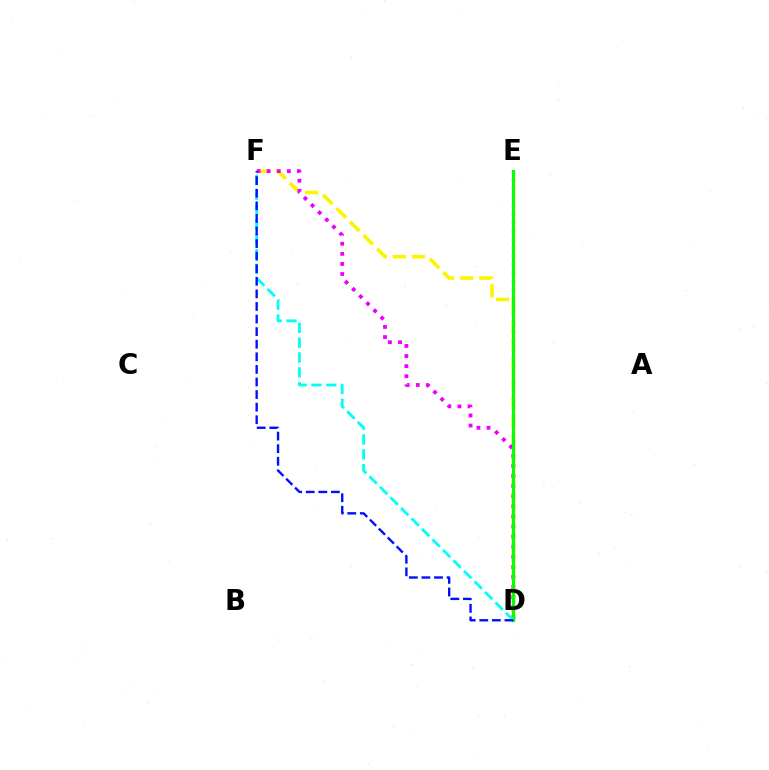{('D', 'E'): [{'color': '#ff0000', 'line_style': 'dotted', 'thickness': 2.29}, {'color': '#08ff00', 'line_style': 'solid', 'thickness': 2.26}], ('D', 'F'): [{'color': '#fcf500', 'line_style': 'dashed', 'thickness': 2.59}, {'color': '#ee00ff', 'line_style': 'dotted', 'thickness': 2.74}, {'color': '#00fff6', 'line_style': 'dashed', 'thickness': 2.02}, {'color': '#0010ff', 'line_style': 'dashed', 'thickness': 1.71}]}